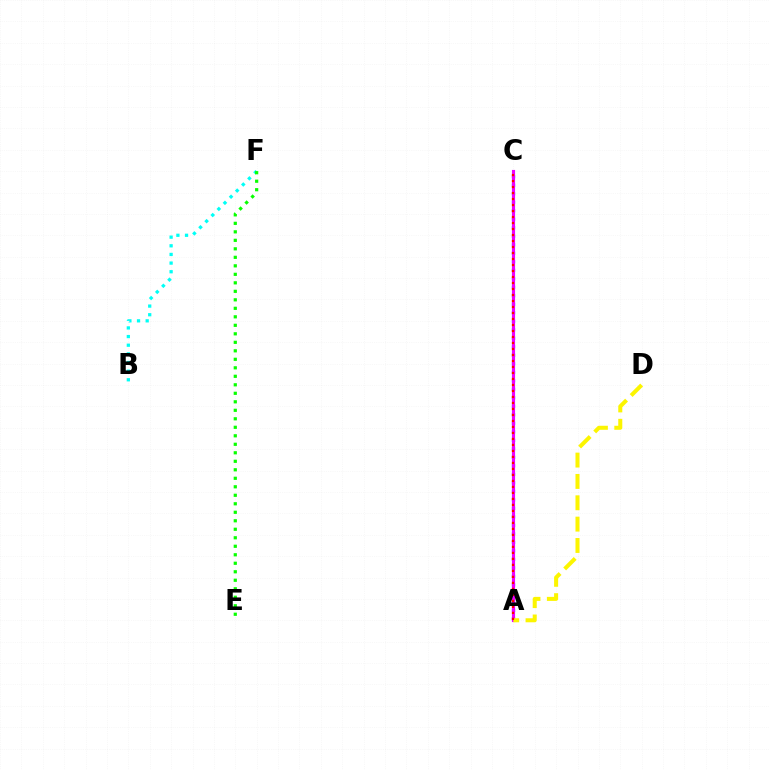{('B', 'F'): [{'color': '#00fff6', 'line_style': 'dotted', 'thickness': 2.35}], ('A', 'C'): [{'color': '#0010ff', 'line_style': 'dotted', 'thickness': 2.31}, {'color': '#ee00ff', 'line_style': 'solid', 'thickness': 2.26}, {'color': '#ff0000', 'line_style': 'dotted', 'thickness': 1.63}], ('A', 'D'): [{'color': '#fcf500', 'line_style': 'dashed', 'thickness': 2.9}], ('E', 'F'): [{'color': '#08ff00', 'line_style': 'dotted', 'thickness': 2.31}]}